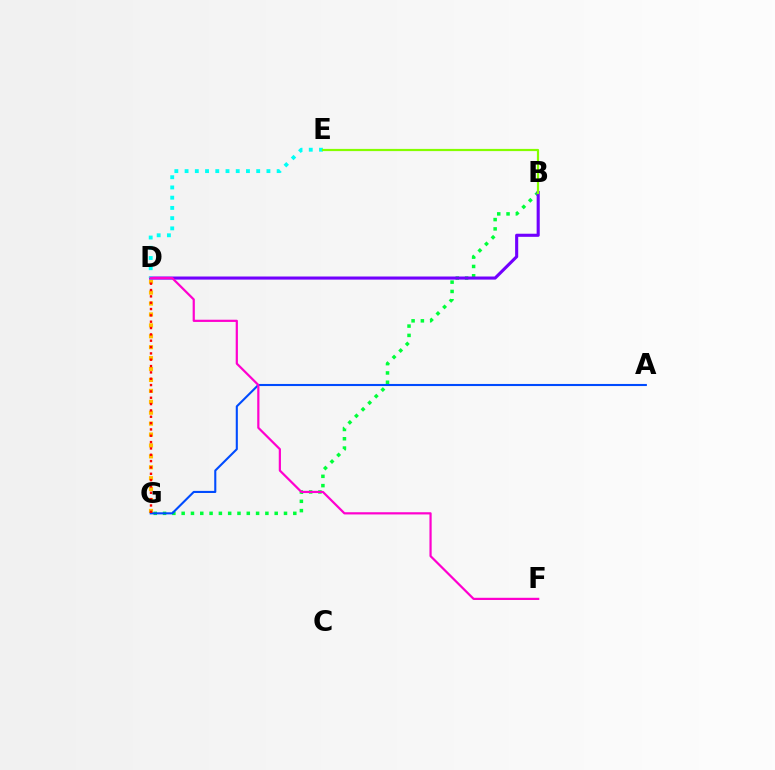{('B', 'G'): [{'color': '#00ff39', 'line_style': 'dotted', 'thickness': 2.53}], ('D', 'G'): [{'color': '#ffbd00', 'line_style': 'dotted', 'thickness': 2.97}, {'color': '#ff0000', 'line_style': 'dotted', 'thickness': 1.72}], ('B', 'D'): [{'color': '#7200ff', 'line_style': 'solid', 'thickness': 2.23}], ('A', 'G'): [{'color': '#004bff', 'line_style': 'solid', 'thickness': 1.51}], ('D', 'E'): [{'color': '#00fff6', 'line_style': 'dotted', 'thickness': 2.78}], ('D', 'F'): [{'color': '#ff00cf', 'line_style': 'solid', 'thickness': 1.59}], ('B', 'E'): [{'color': '#84ff00', 'line_style': 'solid', 'thickness': 1.59}]}